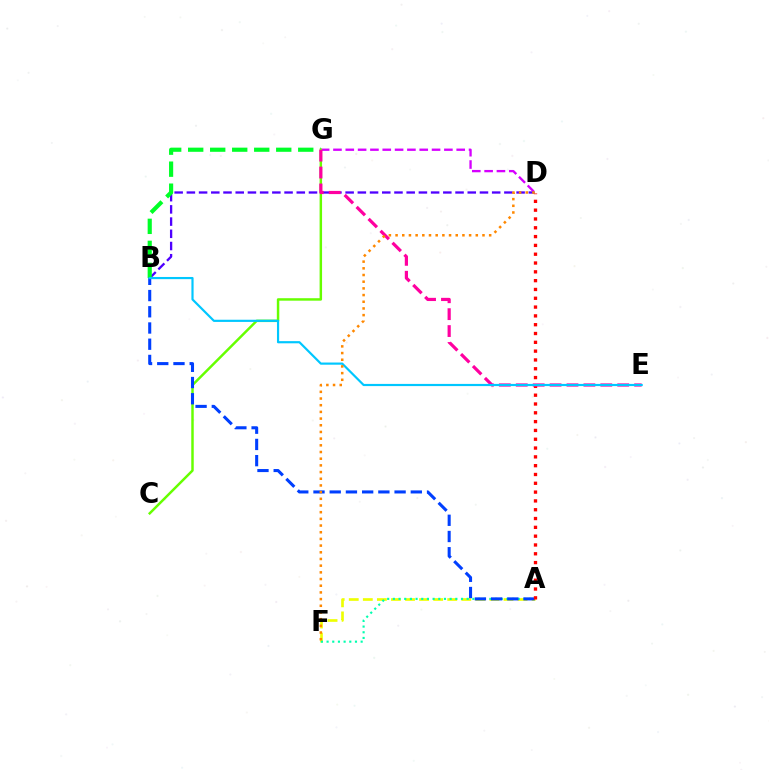{('D', 'G'): [{'color': '#d600ff', 'line_style': 'dashed', 'thickness': 1.67}], ('B', 'D'): [{'color': '#4f00ff', 'line_style': 'dashed', 'thickness': 1.66}], ('B', 'G'): [{'color': '#00ff27', 'line_style': 'dashed', 'thickness': 2.99}], ('A', 'F'): [{'color': '#eeff00', 'line_style': 'dashed', 'thickness': 1.91}, {'color': '#00ffaf', 'line_style': 'dotted', 'thickness': 1.54}], ('C', 'G'): [{'color': '#66ff00', 'line_style': 'solid', 'thickness': 1.78}], ('A', 'B'): [{'color': '#003fff', 'line_style': 'dashed', 'thickness': 2.2}], ('A', 'D'): [{'color': '#ff0000', 'line_style': 'dotted', 'thickness': 2.39}], ('E', 'G'): [{'color': '#ff00a0', 'line_style': 'dashed', 'thickness': 2.3}], ('B', 'E'): [{'color': '#00c7ff', 'line_style': 'solid', 'thickness': 1.57}], ('D', 'F'): [{'color': '#ff8800', 'line_style': 'dotted', 'thickness': 1.82}]}